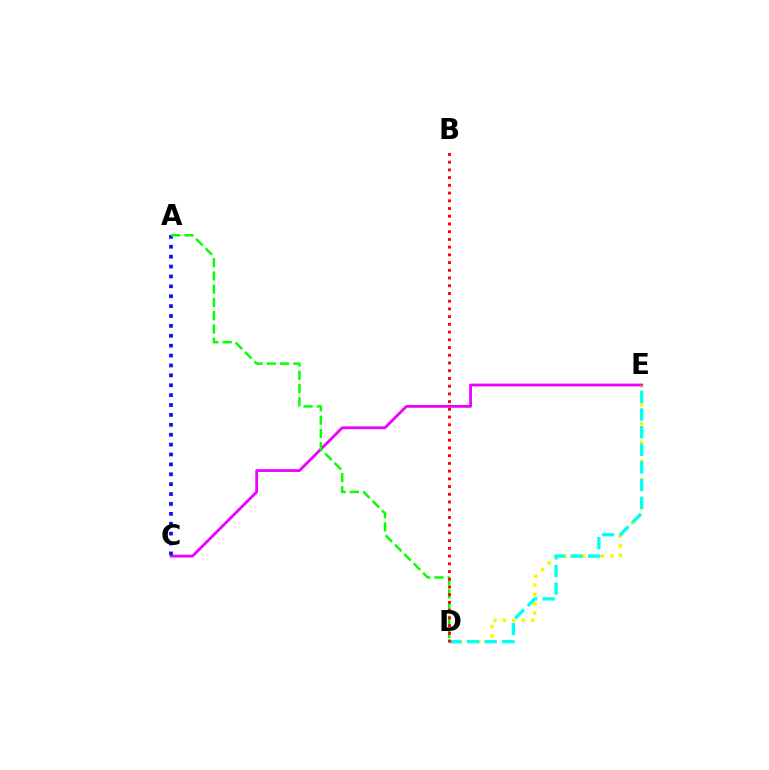{('D', 'E'): [{'color': '#fcf500', 'line_style': 'dotted', 'thickness': 2.54}, {'color': '#00fff6', 'line_style': 'dashed', 'thickness': 2.4}], ('C', 'E'): [{'color': '#ee00ff', 'line_style': 'solid', 'thickness': 2.02}], ('A', 'C'): [{'color': '#0010ff', 'line_style': 'dotted', 'thickness': 2.69}], ('A', 'D'): [{'color': '#08ff00', 'line_style': 'dashed', 'thickness': 1.8}], ('B', 'D'): [{'color': '#ff0000', 'line_style': 'dotted', 'thickness': 2.1}]}